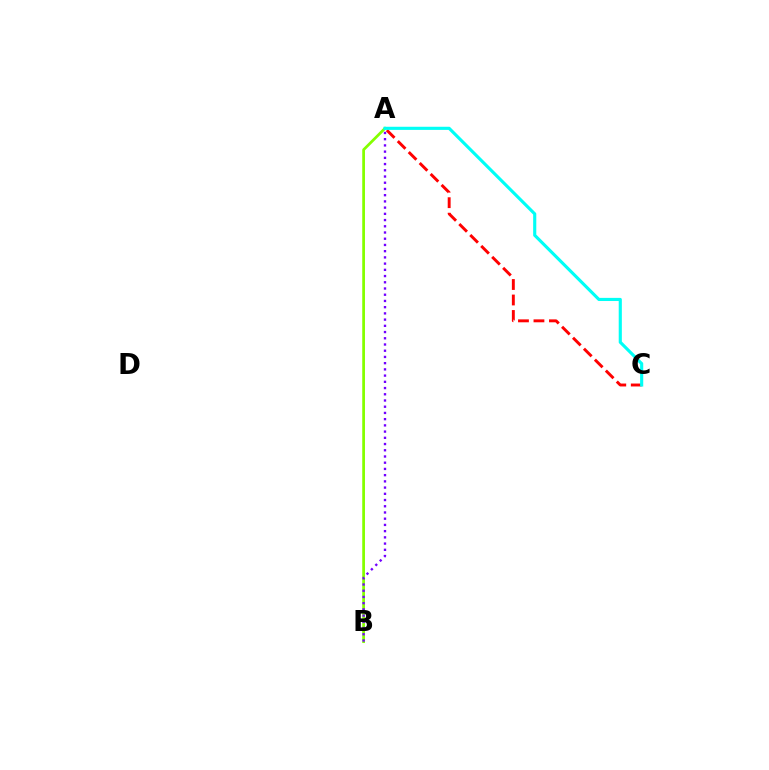{('A', 'B'): [{'color': '#84ff00', 'line_style': 'solid', 'thickness': 1.97}, {'color': '#7200ff', 'line_style': 'dotted', 'thickness': 1.69}], ('A', 'C'): [{'color': '#ff0000', 'line_style': 'dashed', 'thickness': 2.1}, {'color': '#00fff6', 'line_style': 'solid', 'thickness': 2.26}]}